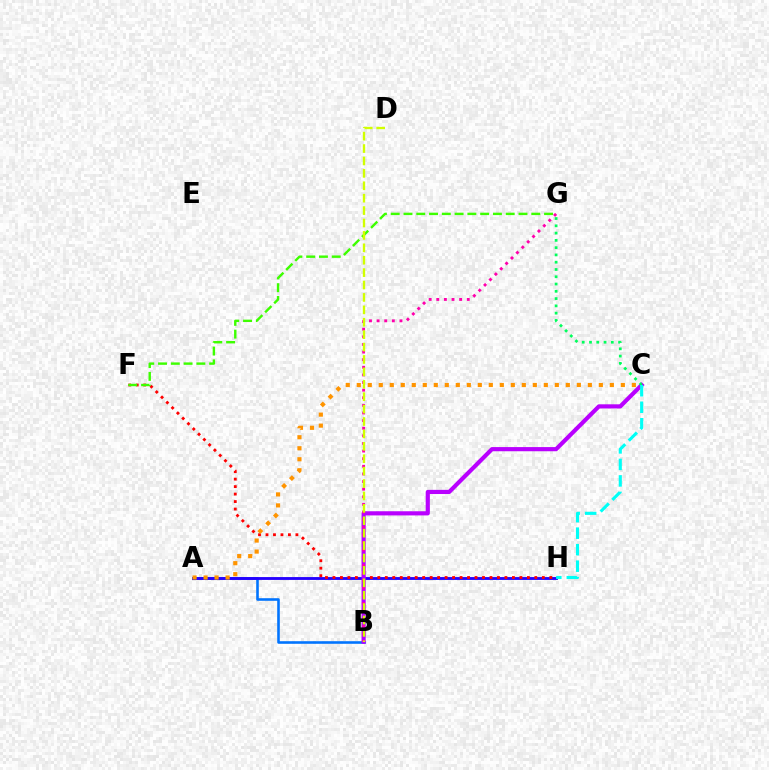{('A', 'B'): [{'color': '#0074ff', 'line_style': 'solid', 'thickness': 1.87}], ('A', 'H'): [{'color': '#2500ff', 'line_style': 'solid', 'thickness': 2.05}], ('F', 'H'): [{'color': '#ff0000', 'line_style': 'dotted', 'thickness': 2.03}], ('F', 'G'): [{'color': '#3dff00', 'line_style': 'dashed', 'thickness': 1.74}], ('B', 'C'): [{'color': '#b900ff', 'line_style': 'solid', 'thickness': 3.0}], ('B', 'G'): [{'color': '#ff00ac', 'line_style': 'dotted', 'thickness': 2.07}], ('A', 'C'): [{'color': '#ff9400', 'line_style': 'dotted', 'thickness': 2.99}], ('C', 'G'): [{'color': '#00ff5c', 'line_style': 'dotted', 'thickness': 1.98}], ('C', 'H'): [{'color': '#00fff6', 'line_style': 'dashed', 'thickness': 2.24}], ('B', 'D'): [{'color': '#d1ff00', 'line_style': 'dashed', 'thickness': 1.69}]}